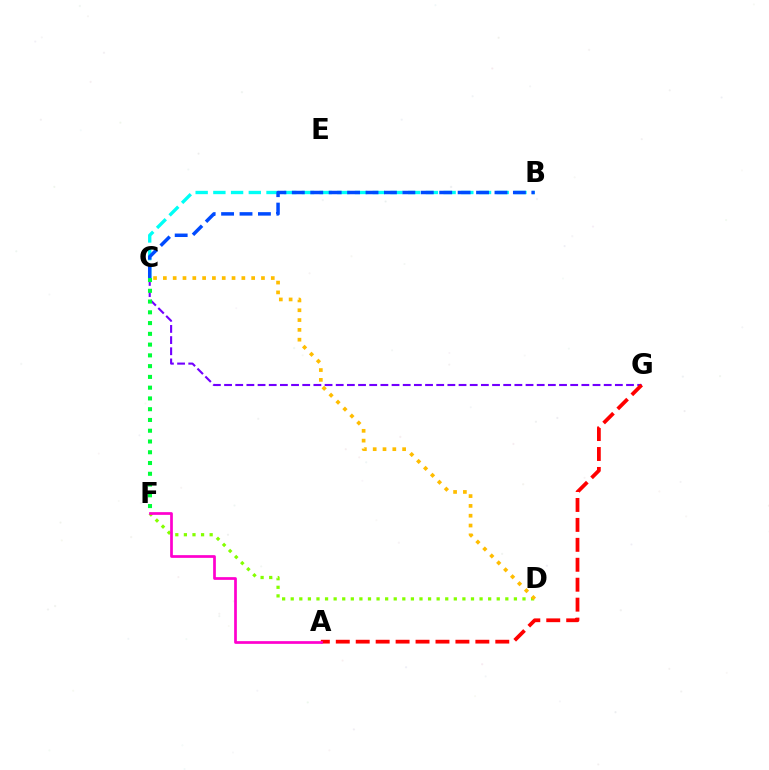{('D', 'F'): [{'color': '#84ff00', 'line_style': 'dotted', 'thickness': 2.33}], ('C', 'G'): [{'color': '#7200ff', 'line_style': 'dashed', 'thickness': 1.52}], ('C', 'F'): [{'color': '#00ff39', 'line_style': 'dotted', 'thickness': 2.92}], ('B', 'C'): [{'color': '#00fff6', 'line_style': 'dashed', 'thickness': 2.41}, {'color': '#004bff', 'line_style': 'dashed', 'thickness': 2.5}], ('A', 'G'): [{'color': '#ff0000', 'line_style': 'dashed', 'thickness': 2.71}], ('C', 'D'): [{'color': '#ffbd00', 'line_style': 'dotted', 'thickness': 2.67}], ('A', 'F'): [{'color': '#ff00cf', 'line_style': 'solid', 'thickness': 1.96}]}